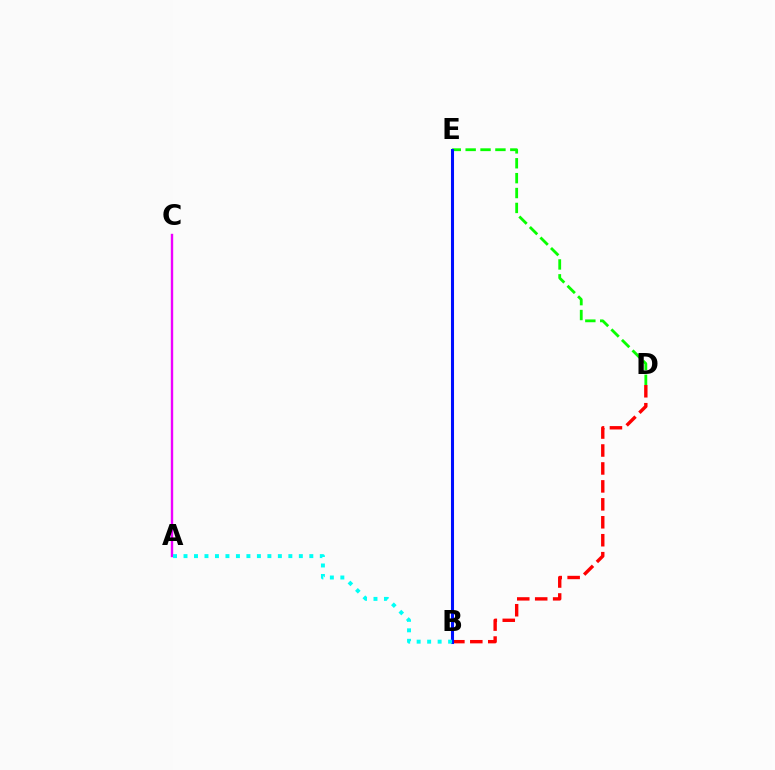{('B', 'D'): [{'color': '#ff0000', 'line_style': 'dashed', 'thickness': 2.44}], ('B', 'E'): [{'color': '#fcf500', 'line_style': 'dashed', 'thickness': 2.03}, {'color': '#0010ff', 'line_style': 'solid', 'thickness': 2.2}], ('D', 'E'): [{'color': '#08ff00', 'line_style': 'dashed', 'thickness': 2.02}], ('A', 'C'): [{'color': '#ee00ff', 'line_style': 'solid', 'thickness': 1.72}], ('A', 'B'): [{'color': '#00fff6', 'line_style': 'dotted', 'thickness': 2.85}]}